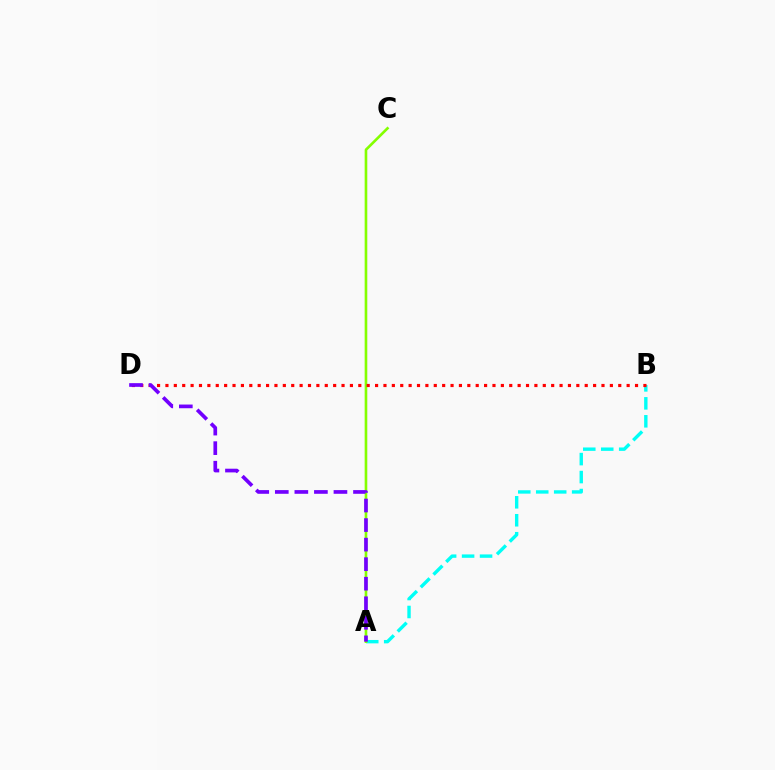{('A', 'B'): [{'color': '#00fff6', 'line_style': 'dashed', 'thickness': 2.44}], ('A', 'C'): [{'color': '#84ff00', 'line_style': 'solid', 'thickness': 1.9}], ('B', 'D'): [{'color': '#ff0000', 'line_style': 'dotted', 'thickness': 2.28}], ('A', 'D'): [{'color': '#7200ff', 'line_style': 'dashed', 'thickness': 2.66}]}